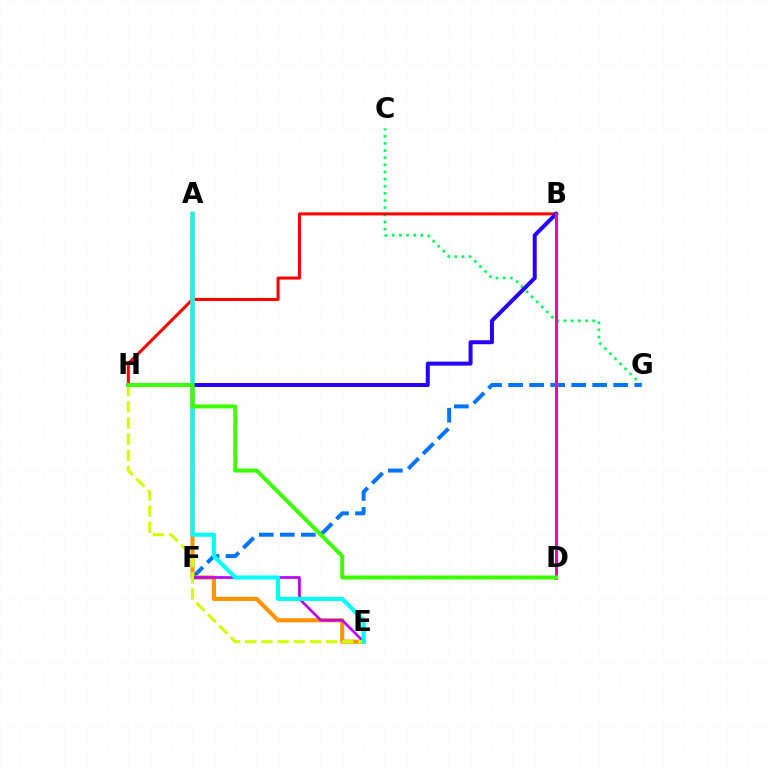{('C', 'G'): [{'color': '#00ff5c', 'line_style': 'dotted', 'thickness': 1.94}], ('F', 'G'): [{'color': '#0074ff', 'line_style': 'dashed', 'thickness': 2.86}], ('B', 'H'): [{'color': '#ff0000', 'line_style': 'solid', 'thickness': 2.18}, {'color': '#2500ff', 'line_style': 'solid', 'thickness': 2.88}], ('A', 'E'): [{'color': '#ff9400', 'line_style': 'solid', 'thickness': 2.99}, {'color': '#00fff6', 'line_style': 'solid', 'thickness': 2.94}], ('E', 'F'): [{'color': '#b900ff', 'line_style': 'solid', 'thickness': 1.94}], ('E', 'H'): [{'color': '#d1ff00', 'line_style': 'dashed', 'thickness': 2.2}], ('B', 'D'): [{'color': '#ff00ac', 'line_style': 'solid', 'thickness': 2.17}], ('D', 'H'): [{'color': '#3dff00', 'line_style': 'solid', 'thickness': 2.87}]}